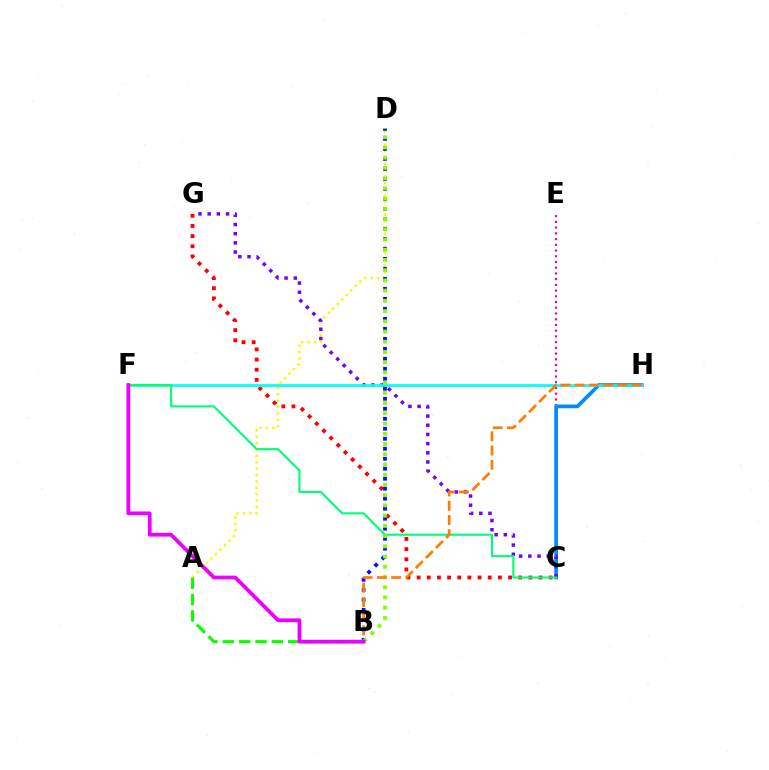{('C', 'E'): [{'color': '#ff0094', 'line_style': 'dotted', 'thickness': 1.56}], ('A', 'D'): [{'color': '#fcf500', 'line_style': 'dotted', 'thickness': 1.73}], ('C', 'H'): [{'color': '#008cff', 'line_style': 'solid', 'thickness': 2.65}], ('C', 'G'): [{'color': '#ff0000', 'line_style': 'dotted', 'thickness': 2.76}, {'color': '#7200ff', 'line_style': 'dotted', 'thickness': 2.5}], ('A', 'B'): [{'color': '#08ff00', 'line_style': 'dashed', 'thickness': 2.22}], ('F', 'H'): [{'color': '#00fff6', 'line_style': 'solid', 'thickness': 1.94}], ('C', 'F'): [{'color': '#00ff74', 'line_style': 'solid', 'thickness': 1.52}], ('B', 'D'): [{'color': '#0010ff', 'line_style': 'dotted', 'thickness': 2.72}, {'color': '#84ff00', 'line_style': 'dotted', 'thickness': 2.78}], ('B', 'H'): [{'color': '#ff7c00', 'line_style': 'dashed', 'thickness': 1.94}], ('B', 'F'): [{'color': '#ee00ff', 'line_style': 'solid', 'thickness': 2.72}]}